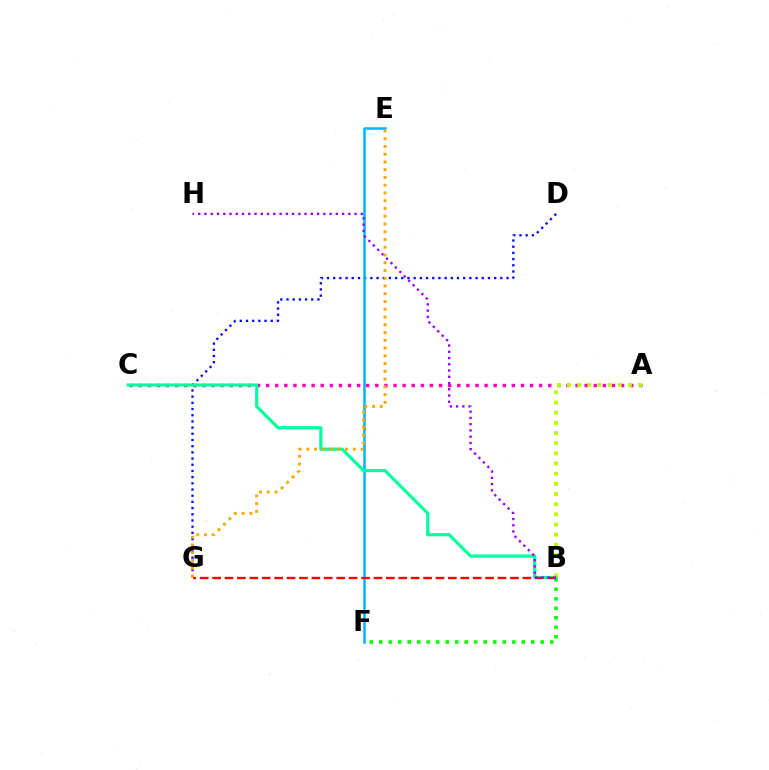{('D', 'G'): [{'color': '#0010ff', 'line_style': 'dotted', 'thickness': 1.68}], ('E', 'F'): [{'color': '#00b5ff', 'line_style': 'solid', 'thickness': 1.83}], ('B', 'F'): [{'color': '#08ff00', 'line_style': 'dotted', 'thickness': 2.58}], ('A', 'C'): [{'color': '#ff00bd', 'line_style': 'dotted', 'thickness': 2.47}], ('B', 'C'): [{'color': '#00ff9d', 'line_style': 'solid', 'thickness': 2.28}], ('A', 'B'): [{'color': '#b3ff00', 'line_style': 'dotted', 'thickness': 2.76}], ('B', 'G'): [{'color': '#ff0000', 'line_style': 'dashed', 'thickness': 1.69}], ('B', 'H'): [{'color': '#9b00ff', 'line_style': 'dotted', 'thickness': 1.7}], ('E', 'G'): [{'color': '#ffa500', 'line_style': 'dotted', 'thickness': 2.11}]}